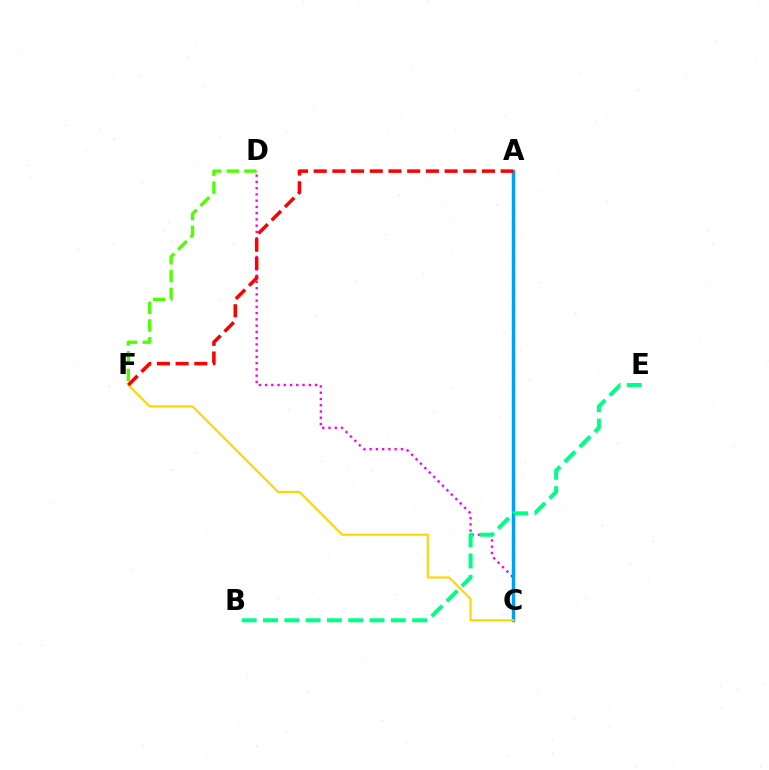{('C', 'D'): [{'color': '#ff00ed', 'line_style': 'dotted', 'thickness': 1.7}], ('D', 'F'): [{'color': '#4fff00', 'line_style': 'dashed', 'thickness': 2.4}], ('A', 'C'): [{'color': '#3700ff', 'line_style': 'dashed', 'thickness': 2.23}, {'color': '#009eff', 'line_style': 'solid', 'thickness': 2.41}], ('B', 'E'): [{'color': '#00ff86', 'line_style': 'dashed', 'thickness': 2.89}], ('C', 'F'): [{'color': '#ffd500', 'line_style': 'solid', 'thickness': 1.54}], ('A', 'F'): [{'color': '#ff0000', 'line_style': 'dashed', 'thickness': 2.54}]}